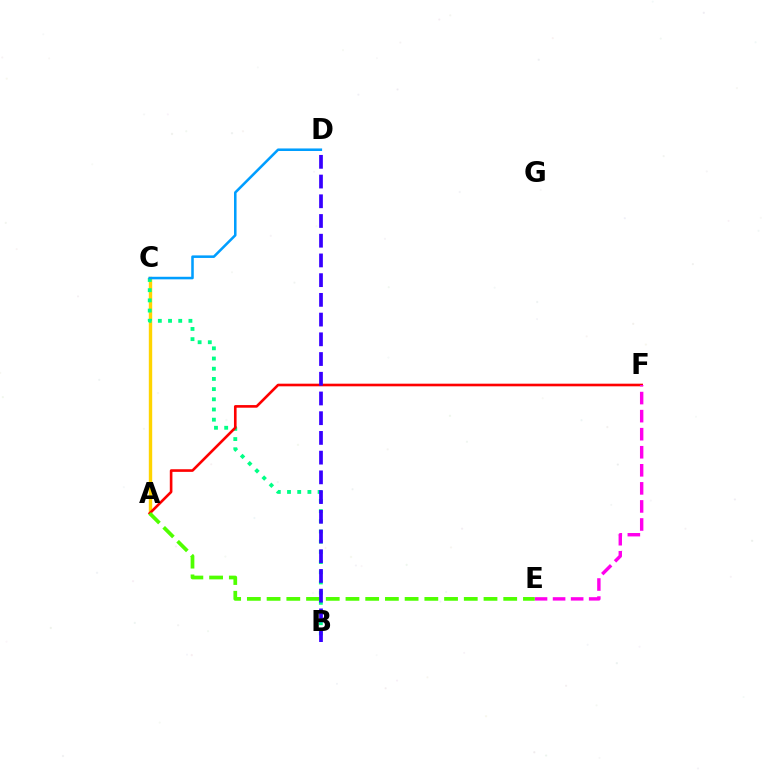{('A', 'C'): [{'color': '#ffd500', 'line_style': 'solid', 'thickness': 2.44}], ('B', 'C'): [{'color': '#00ff86', 'line_style': 'dotted', 'thickness': 2.77}], ('A', 'F'): [{'color': '#ff0000', 'line_style': 'solid', 'thickness': 1.89}], ('E', 'F'): [{'color': '#ff00ed', 'line_style': 'dashed', 'thickness': 2.45}], ('A', 'E'): [{'color': '#4fff00', 'line_style': 'dashed', 'thickness': 2.68}], ('C', 'D'): [{'color': '#009eff', 'line_style': 'solid', 'thickness': 1.84}], ('B', 'D'): [{'color': '#3700ff', 'line_style': 'dashed', 'thickness': 2.68}]}